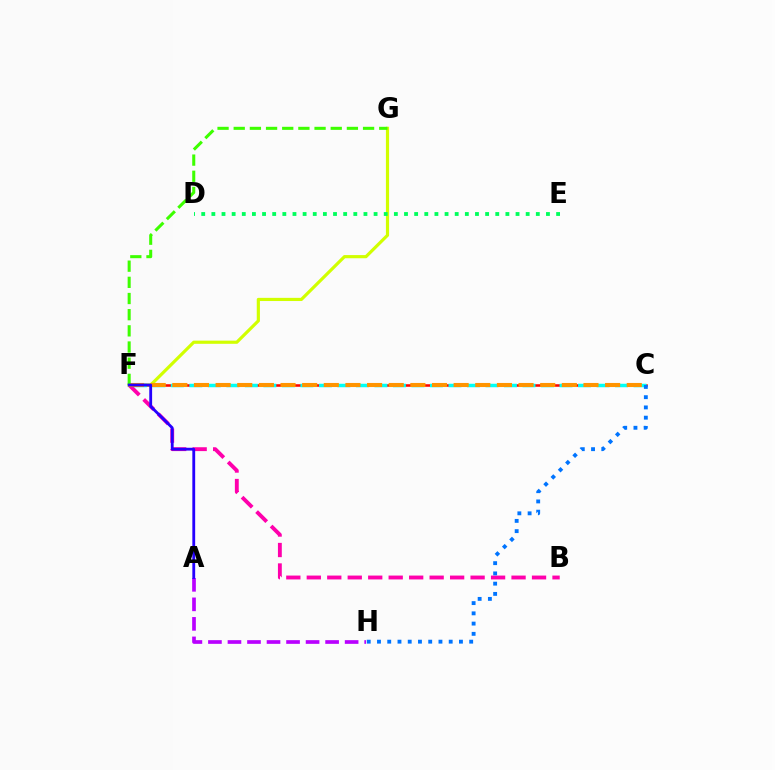{('C', 'F'): [{'color': '#ff0000', 'line_style': 'solid', 'thickness': 1.83}, {'color': '#00fff6', 'line_style': 'dashed', 'thickness': 2.51}, {'color': '#ff9400', 'line_style': 'dashed', 'thickness': 2.94}], ('B', 'F'): [{'color': '#ff00ac', 'line_style': 'dashed', 'thickness': 2.78}], ('F', 'G'): [{'color': '#d1ff00', 'line_style': 'solid', 'thickness': 2.29}, {'color': '#3dff00', 'line_style': 'dashed', 'thickness': 2.2}], ('D', 'E'): [{'color': '#00ff5c', 'line_style': 'dotted', 'thickness': 2.75}], ('A', 'H'): [{'color': '#b900ff', 'line_style': 'dashed', 'thickness': 2.65}], ('C', 'H'): [{'color': '#0074ff', 'line_style': 'dotted', 'thickness': 2.78}], ('A', 'F'): [{'color': '#2500ff', 'line_style': 'solid', 'thickness': 2.03}]}